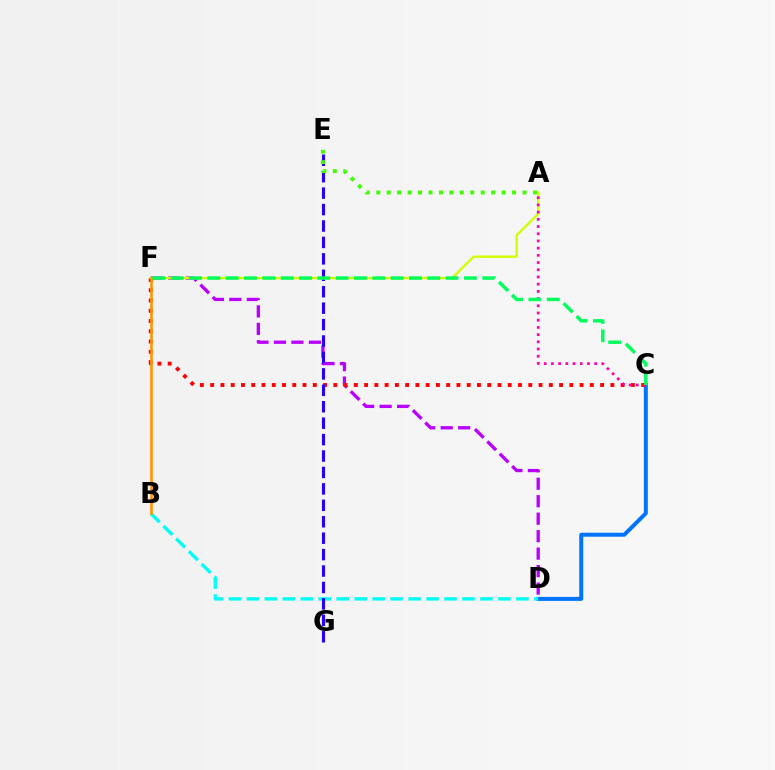{('C', 'D'): [{'color': '#0074ff', 'line_style': 'solid', 'thickness': 2.87}], ('D', 'F'): [{'color': '#b900ff', 'line_style': 'dashed', 'thickness': 2.37}], ('C', 'F'): [{'color': '#ff0000', 'line_style': 'dotted', 'thickness': 2.79}, {'color': '#00ff5c', 'line_style': 'dashed', 'thickness': 2.49}], ('B', 'D'): [{'color': '#00fff6', 'line_style': 'dashed', 'thickness': 2.44}], ('E', 'G'): [{'color': '#2500ff', 'line_style': 'dashed', 'thickness': 2.23}], ('A', 'F'): [{'color': '#d1ff00', 'line_style': 'solid', 'thickness': 1.71}], ('A', 'E'): [{'color': '#3dff00', 'line_style': 'dotted', 'thickness': 2.84}], ('B', 'F'): [{'color': '#ff9400', 'line_style': 'solid', 'thickness': 1.87}], ('A', 'C'): [{'color': '#ff00ac', 'line_style': 'dotted', 'thickness': 1.96}]}